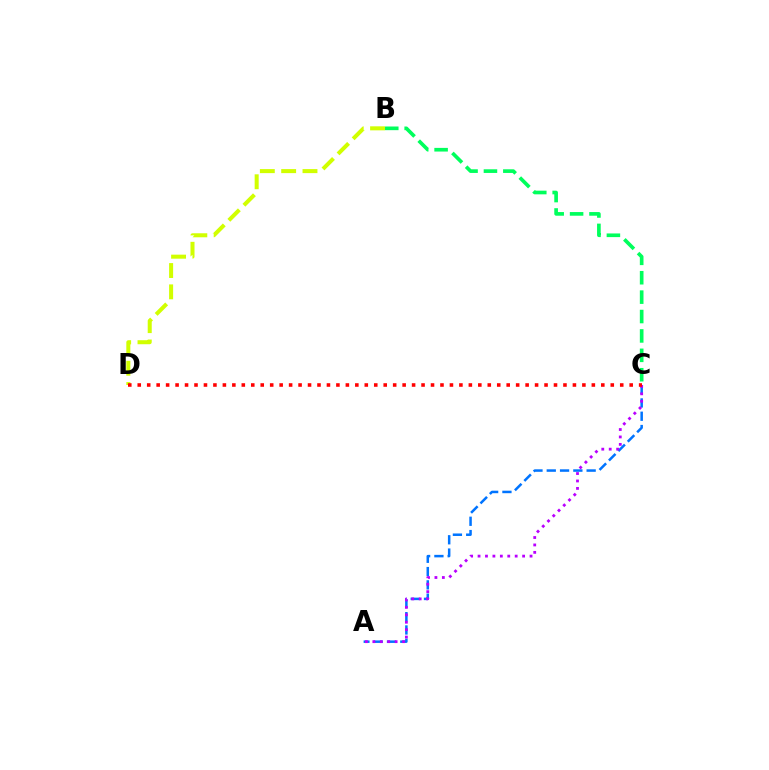{('A', 'C'): [{'color': '#0074ff', 'line_style': 'dashed', 'thickness': 1.81}, {'color': '#b900ff', 'line_style': 'dotted', 'thickness': 2.02}], ('B', 'D'): [{'color': '#d1ff00', 'line_style': 'dashed', 'thickness': 2.9}], ('B', 'C'): [{'color': '#00ff5c', 'line_style': 'dashed', 'thickness': 2.64}], ('C', 'D'): [{'color': '#ff0000', 'line_style': 'dotted', 'thickness': 2.57}]}